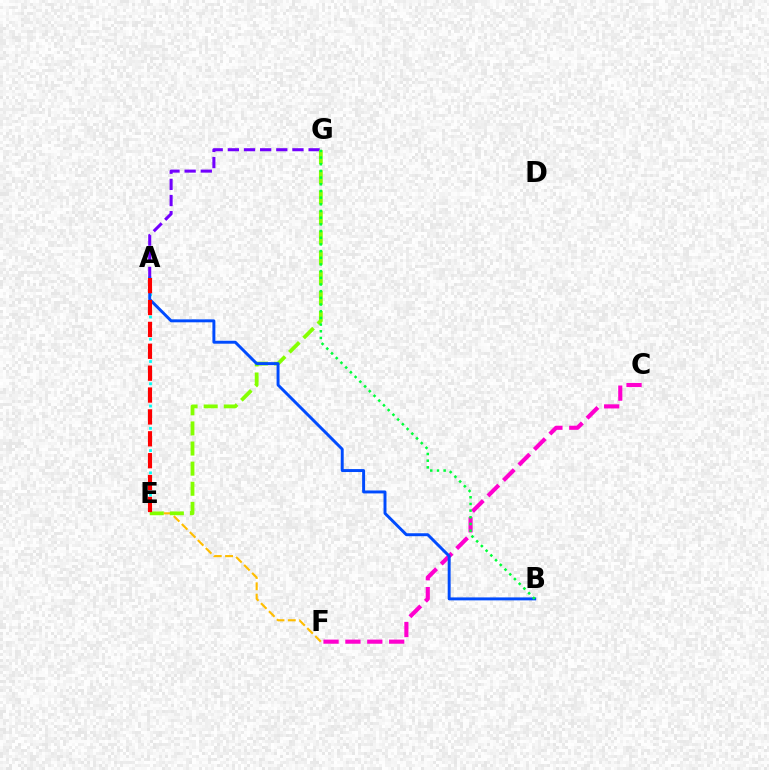{('A', 'E'): [{'color': '#00fff6', 'line_style': 'dotted', 'thickness': 2.02}, {'color': '#ff0000', 'line_style': 'dashed', 'thickness': 2.97}], ('E', 'F'): [{'color': '#ffbd00', 'line_style': 'dashed', 'thickness': 1.54}], ('C', 'F'): [{'color': '#ff00cf', 'line_style': 'dashed', 'thickness': 2.97}], ('A', 'G'): [{'color': '#7200ff', 'line_style': 'dashed', 'thickness': 2.19}], ('E', 'G'): [{'color': '#84ff00', 'line_style': 'dashed', 'thickness': 2.73}], ('A', 'B'): [{'color': '#004bff', 'line_style': 'solid', 'thickness': 2.12}], ('B', 'G'): [{'color': '#00ff39', 'line_style': 'dotted', 'thickness': 1.82}]}